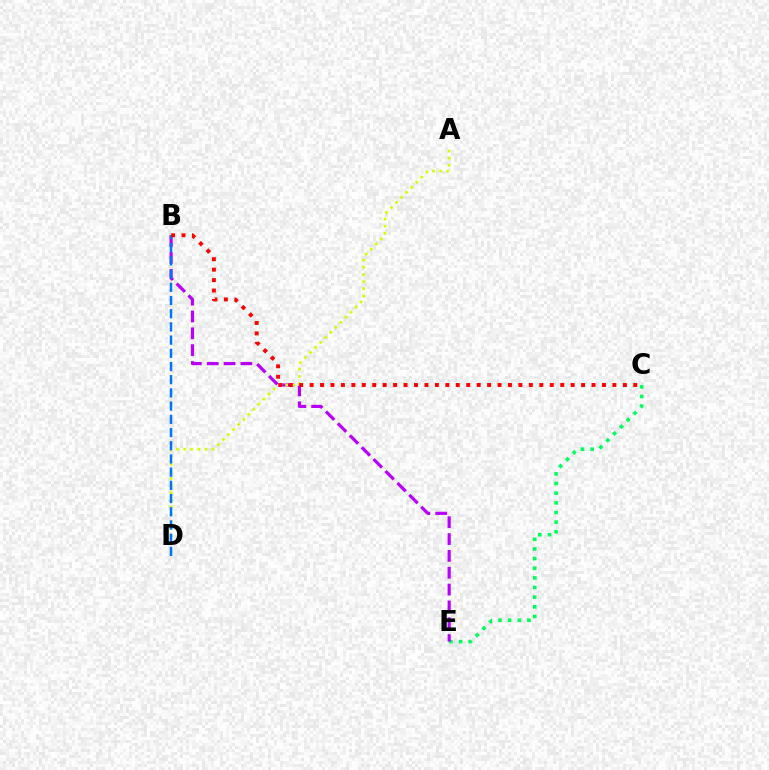{('C', 'E'): [{'color': '#00ff5c', 'line_style': 'dotted', 'thickness': 2.62}], ('B', 'E'): [{'color': '#b900ff', 'line_style': 'dashed', 'thickness': 2.29}], ('A', 'D'): [{'color': '#d1ff00', 'line_style': 'dotted', 'thickness': 1.94}], ('B', 'D'): [{'color': '#0074ff', 'line_style': 'dashed', 'thickness': 1.79}], ('B', 'C'): [{'color': '#ff0000', 'line_style': 'dotted', 'thickness': 2.84}]}